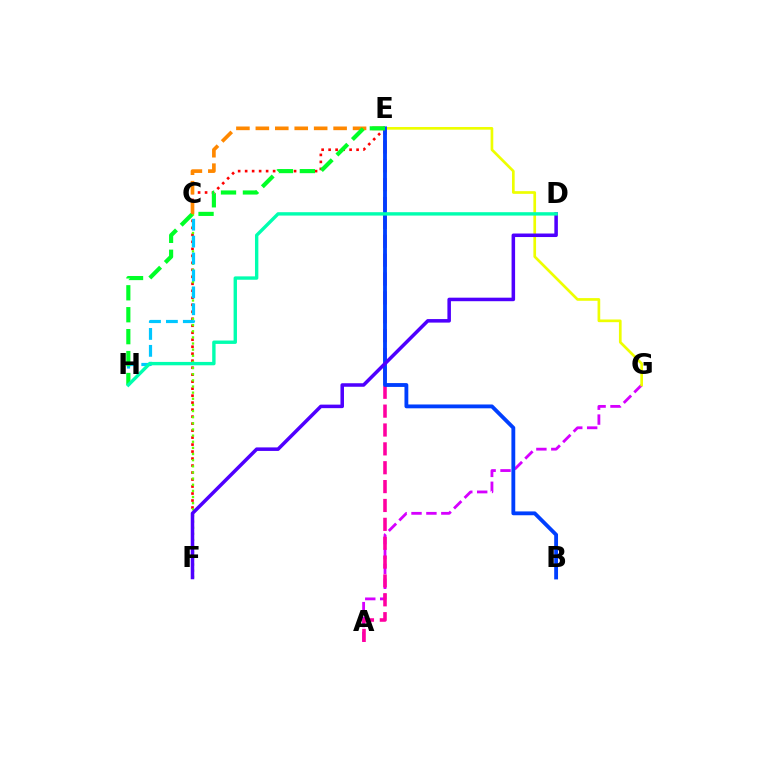{('A', 'G'): [{'color': '#d600ff', 'line_style': 'dashed', 'thickness': 2.03}], ('E', 'F'): [{'color': '#ff0000', 'line_style': 'dotted', 'thickness': 1.9}], ('C', 'F'): [{'color': '#66ff00', 'line_style': 'dotted', 'thickness': 1.67}], ('A', 'E'): [{'color': '#ff00a0', 'line_style': 'dashed', 'thickness': 2.56}], ('E', 'G'): [{'color': '#eeff00', 'line_style': 'solid', 'thickness': 1.93}], ('B', 'E'): [{'color': '#003fff', 'line_style': 'solid', 'thickness': 2.76}], ('C', 'H'): [{'color': '#00c7ff', 'line_style': 'dashed', 'thickness': 2.3}], ('C', 'E'): [{'color': '#ff8800', 'line_style': 'dashed', 'thickness': 2.64}], ('E', 'H'): [{'color': '#00ff27', 'line_style': 'dashed', 'thickness': 2.98}], ('D', 'F'): [{'color': '#4f00ff', 'line_style': 'solid', 'thickness': 2.54}], ('D', 'H'): [{'color': '#00ffaf', 'line_style': 'solid', 'thickness': 2.43}]}